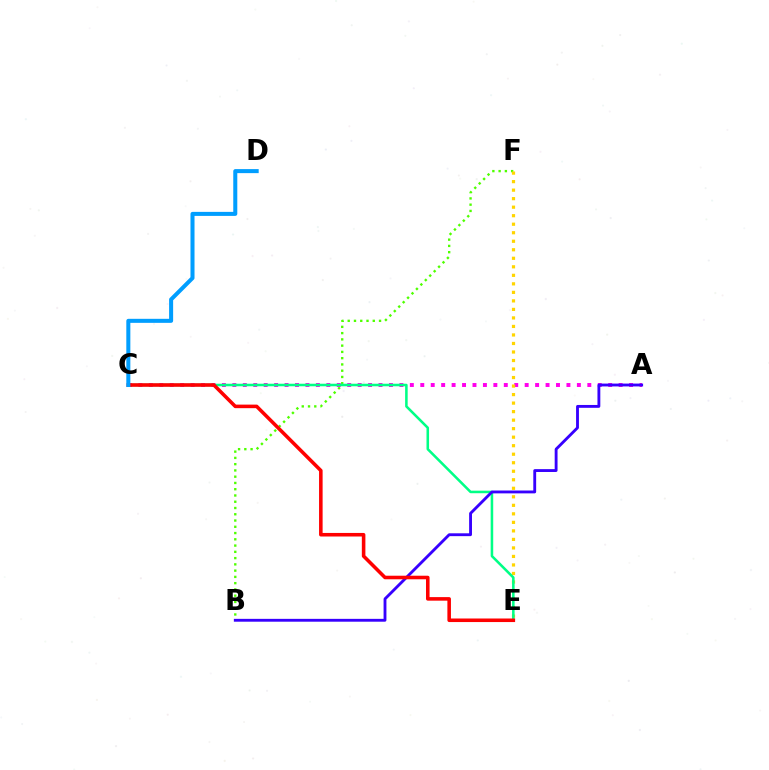{('B', 'F'): [{'color': '#4fff00', 'line_style': 'dotted', 'thickness': 1.7}], ('A', 'C'): [{'color': '#ff00ed', 'line_style': 'dotted', 'thickness': 2.84}], ('E', 'F'): [{'color': '#ffd500', 'line_style': 'dotted', 'thickness': 2.31}], ('C', 'E'): [{'color': '#00ff86', 'line_style': 'solid', 'thickness': 1.84}, {'color': '#ff0000', 'line_style': 'solid', 'thickness': 2.56}], ('A', 'B'): [{'color': '#3700ff', 'line_style': 'solid', 'thickness': 2.05}], ('C', 'D'): [{'color': '#009eff', 'line_style': 'solid', 'thickness': 2.9}]}